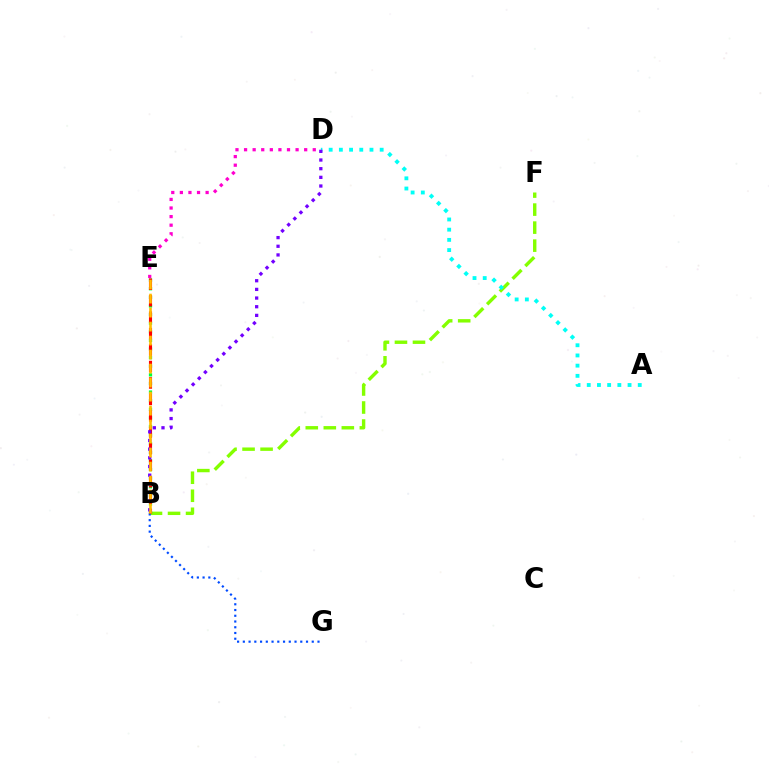{('B', 'F'): [{'color': '#84ff00', 'line_style': 'dashed', 'thickness': 2.45}], ('B', 'E'): [{'color': '#00ff39', 'line_style': 'dotted', 'thickness': 2.34}, {'color': '#ff0000', 'line_style': 'dashed', 'thickness': 2.24}, {'color': '#ffbd00', 'line_style': 'dashed', 'thickness': 1.9}], ('A', 'D'): [{'color': '#00fff6', 'line_style': 'dotted', 'thickness': 2.77}], ('B', 'G'): [{'color': '#004bff', 'line_style': 'dotted', 'thickness': 1.56}], ('B', 'D'): [{'color': '#7200ff', 'line_style': 'dotted', 'thickness': 2.35}], ('D', 'E'): [{'color': '#ff00cf', 'line_style': 'dotted', 'thickness': 2.33}]}